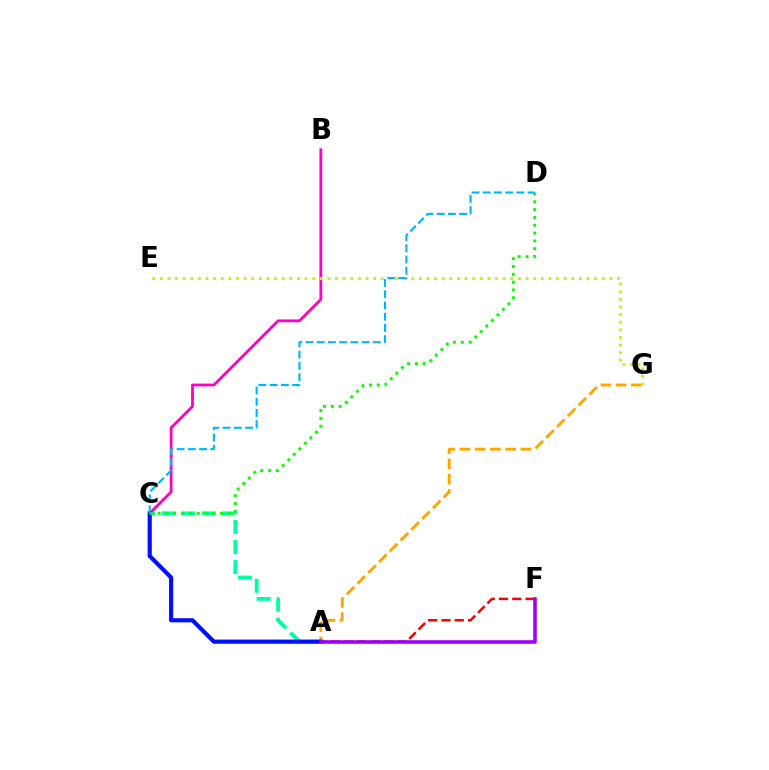{('A', 'F'): [{'color': '#ff0000', 'line_style': 'dashed', 'thickness': 1.8}, {'color': '#9b00ff', 'line_style': 'solid', 'thickness': 2.56}], ('A', 'G'): [{'color': '#ffa500', 'line_style': 'dashed', 'thickness': 2.07}], ('A', 'C'): [{'color': '#00ff9d', 'line_style': 'dashed', 'thickness': 2.73}, {'color': '#0010ff', 'line_style': 'solid', 'thickness': 3.0}], ('B', 'C'): [{'color': '#ff00bd', 'line_style': 'solid', 'thickness': 2.01}], ('E', 'G'): [{'color': '#b3ff00', 'line_style': 'dotted', 'thickness': 2.07}], ('C', 'D'): [{'color': '#08ff00', 'line_style': 'dotted', 'thickness': 2.13}, {'color': '#00b5ff', 'line_style': 'dashed', 'thickness': 1.53}]}